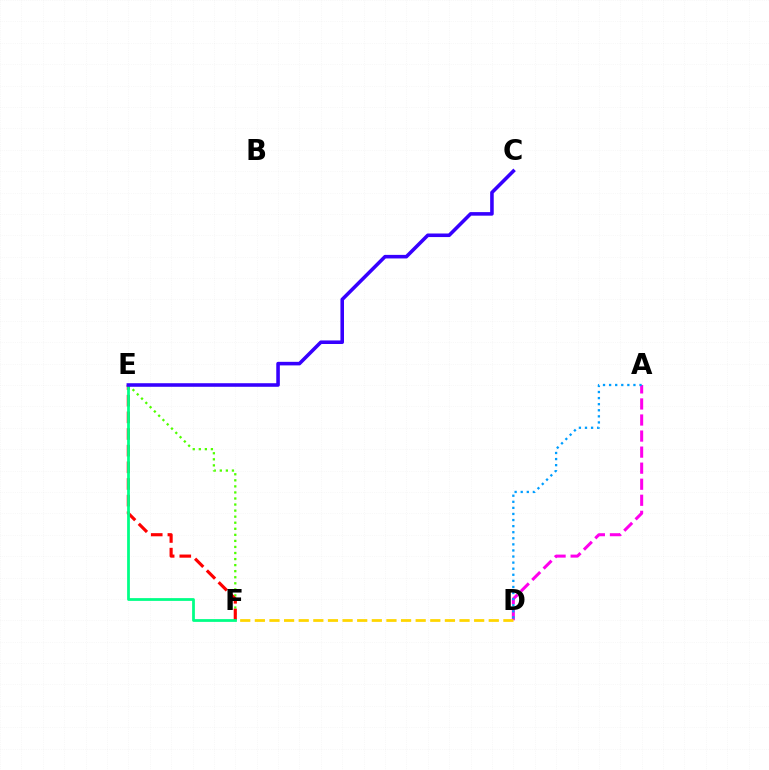{('A', 'D'): [{'color': '#ff00ed', 'line_style': 'dashed', 'thickness': 2.18}, {'color': '#009eff', 'line_style': 'dotted', 'thickness': 1.65}], ('E', 'F'): [{'color': '#4fff00', 'line_style': 'dotted', 'thickness': 1.65}, {'color': '#ff0000', 'line_style': 'dashed', 'thickness': 2.26}, {'color': '#00ff86', 'line_style': 'solid', 'thickness': 1.99}], ('D', 'F'): [{'color': '#ffd500', 'line_style': 'dashed', 'thickness': 1.99}], ('C', 'E'): [{'color': '#3700ff', 'line_style': 'solid', 'thickness': 2.57}]}